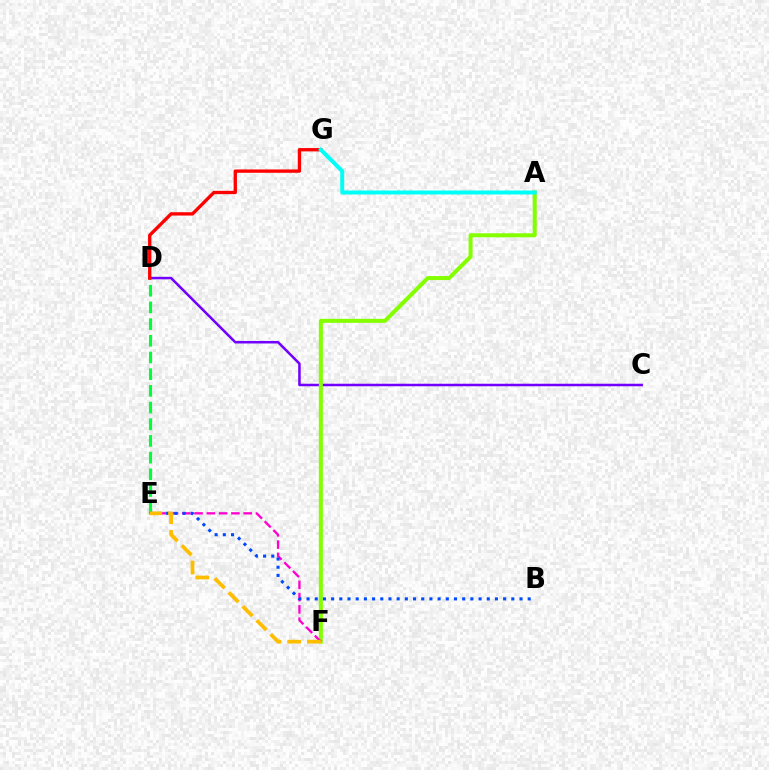{('C', 'D'): [{'color': '#7200ff', 'line_style': 'solid', 'thickness': 1.81}], ('A', 'F'): [{'color': '#84ff00', 'line_style': 'solid', 'thickness': 2.89}], ('D', 'E'): [{'color': '#00ff39', 'line_style': 'dashed', 'thickness': 2.27}], ('E', 'F'): [{'color': '#ff00cf', 'line_style': 'dashed', 'thickness': 1.67}, {'color': '#ffbd00', 'line_style': 'dashed', 'thickness': 2.68}], ('B', 'E'): [{'color': '#004bff', 'line_style': 'dotted', 'thickness': 2.23}], ('D', 'G'): [{'color': '#ff0000', 'line_style': 'solid', 'thickness': 2.4}], ('A', 'G'): [{'color': '#00fff6', 'line_style': 'solid', 'thickness': 2.87}]}